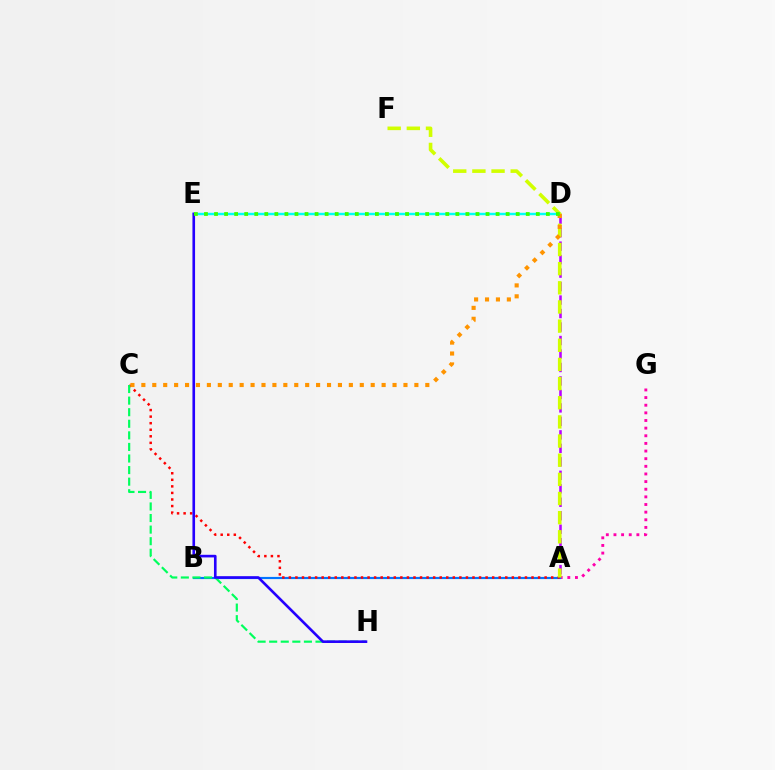{('A', 'G'): [{'color': '#ff00ac', 'line_style': 'dotted', 'thickness': 2.07}], ('A', 'B'): [{'color': '#0074ff', 'line_style': 'solid', 'thickness': 1.56}], ('D', 'E'): [{'color': '#00fff6', 'line_style': 'solid', 'thickness': 1.75}, {'color': '#3dff00', 'line_style': 'dotted', 'thickness': 2.73}], ('A', 'C'): [{'color': '#ff0000', 'line_style': 'dotted', 'thickness': 1.78}], ('A', 'D'): [{'color': '#b900ff', 'line_style': 'dashed', 'thickness': 1.83}], ('A', 'F'): [{'color': '#d1ff00', 'line_style': 'dashed', 'thickness': 2.6}], ('C', 'H'): [{'color': '#00ff5c', 'line_style': 'dashed', 'thickness': 1.57}], ('E', 'H'): [{'color': '#2500ff', 'line_style': 'solid', 'thickness': 1.89}], ('C', 'D'): [{'color': '#ff9400', 'line_style': 'dotted', 'thickness': 2.97}]}